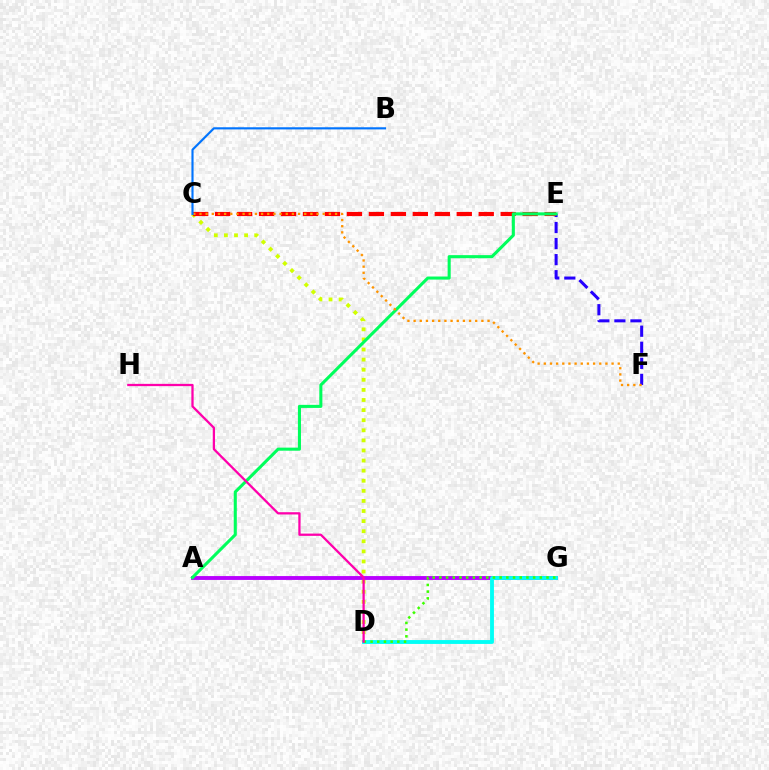{('C', 'D'): [{'color': '#d1ff00', 'line_style': 'dotted', 'thickness': 2.74}], ('A', 'G'): [{'color': '#b900ff', 'line_style': 'solid', 'thickness': 2.78}], ('E', 'F'): [{'color': '#2500ff', 'line_style': 'dashed', 'thickness': 2.18}], ('D', 'G'): [{'color': '#00fff6', 'line_style': 'solid', 'thickness': 2.78}, {'color': '#3dff00', 'line_style': 'dotted', 'thickness': 1.82}], ('C', 'E'): [{'color': '#ff0000', 'line_style': 'dashed', 'thickness': 2.98}], ('A', 'E'): [{'color': '#00ff5c', 'line_style': 'solid', 'thickness': 2.21}], ('C', 'F'): [{'color': '#ff9400', 'line_style': 'dotted', 'thickness': 1.67}], ('B', 'C'): [{'color': '#0074ff', 'line_style': 'solid', 'thickness': 1.54}], ('D', 'H'): [{'color': '#ff00ac', 'line_style': 'solid', 'thickness': 1.63}]}